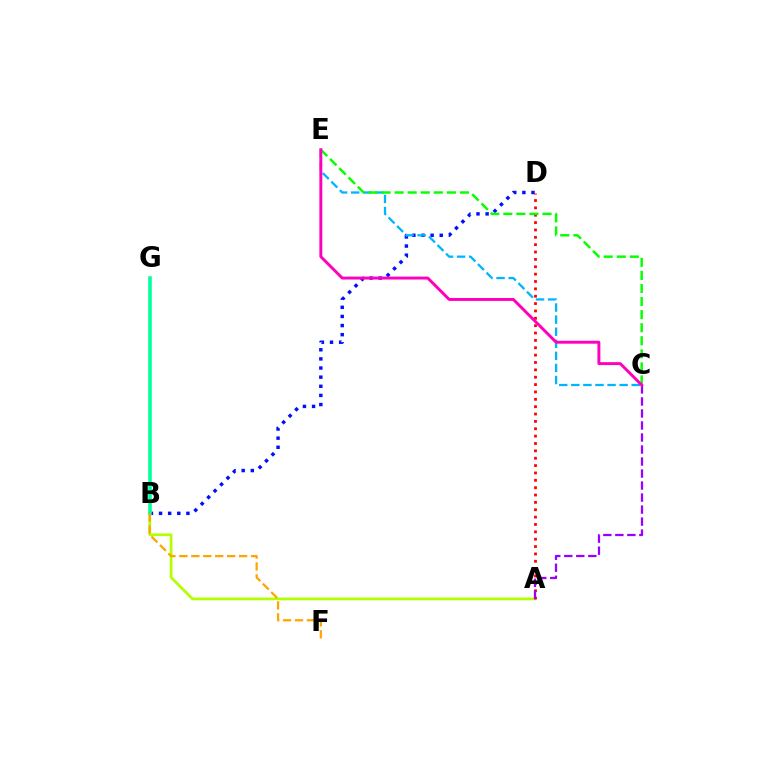{('B', 'D'): [{'color': '#0010ff', 'line_style': 'dotted', 'thickness': 2.48}], ('A', 'B'): [{'color': '#b3ff00', 'line_style': 'solid', 'thickness': 1.96}], ('C', 'E'): [{'color': '#00b5ff', 'line_style': 'dashed', 'thickness': 1.64}, {'color': '#08ff00', 'line_style': 'dashed', 'thickness': 1.77}, {'color': '#ff00bd', 'line_style': 'solid', 'thickness': 2.12}], ('B', 'G'): [{'color': '#00ff9d', 'line_style': 'solid', 'thickness': 2.57}], ('A', 'D'): [{'color': '#ff0000', 'line_style': 'dotted', 'thickness': 2.0}], ('A', 'C'): [{'color': '#9b00ff', 'line_style': 'dashed', 'thickness': 1.63}], ('B', 'F'): [{'color': '#ffa500', 'line_style': 'dashed', 'thickness': 1.62}]}